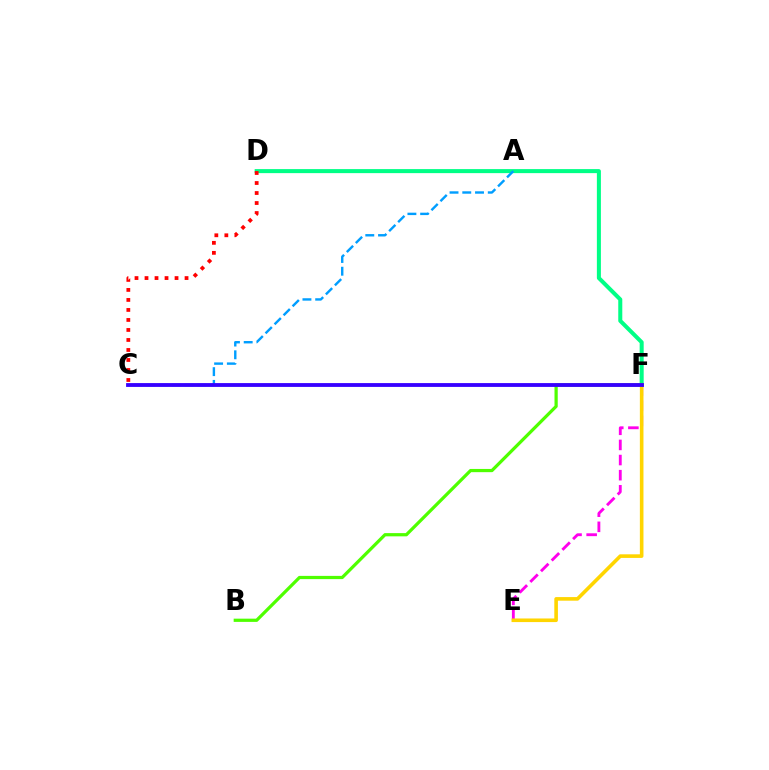{('D', 'F'): [{'color': '#00ff86', 'line_style': 'solid', 'thickness': 2.9}], ('E', 'F'): [{'color': '#ff00ed', 'line_style': 'dashed', 'thickness': 2.05}, {'color': '#ffd500', 'line_style': 'solid', 'thickness': 2.6}], ('B', 'F'): [{'color': '#4fff00', 'line_style': 'solid', 'thickness': 2.32}], ('A', 'C'): [{'color': '#009eff', 'line_style': 'dashed', 'thickness': 1.73}], ('C', 'F'): [{'color': '#3700ff', 'line_style': 'solid', 'thickness': 2.75}], ('C', 'D'): [{'color': '#ff0000', 'line_style': 'dotted', 'thickness': 2.72}]}